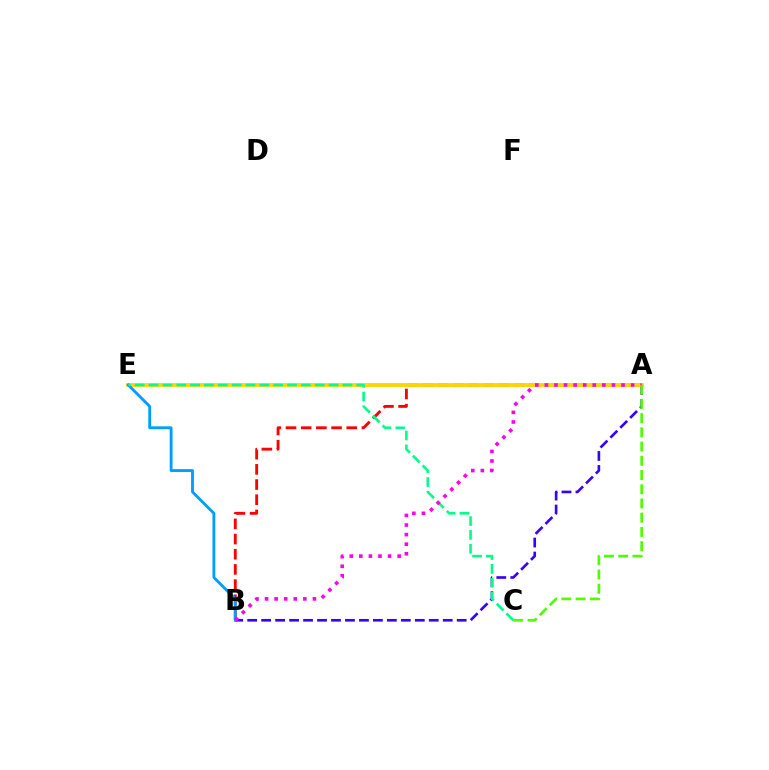{('A', 'B'): [{'color': '#3700ff', 'line_style': 'dashed', 'thickness': 1.9}, {'color': '#ff0000', 'line_style': 'dashed', 'thickness': 2.06}, {'color': '#ff00ed', 'line_style': 'dotted', 'thickness': 2.6}], ('A', 'E'): [{'color': '#ffd500', 'line_style': 'solid', 'thickness': 2.73}], ('B', 'E'): [{'color': '#009eff', 'line_style': 'solid', 'thickness': 2.06}], ('C', 'E'): [{'color': '#00ff86', 'line_style': 'dashed', 'thickness': 1.88}], ('A', 'C'): [{'color': '#4fff00', 'line_style': 'dashed', 'thickness': 1.93}]}